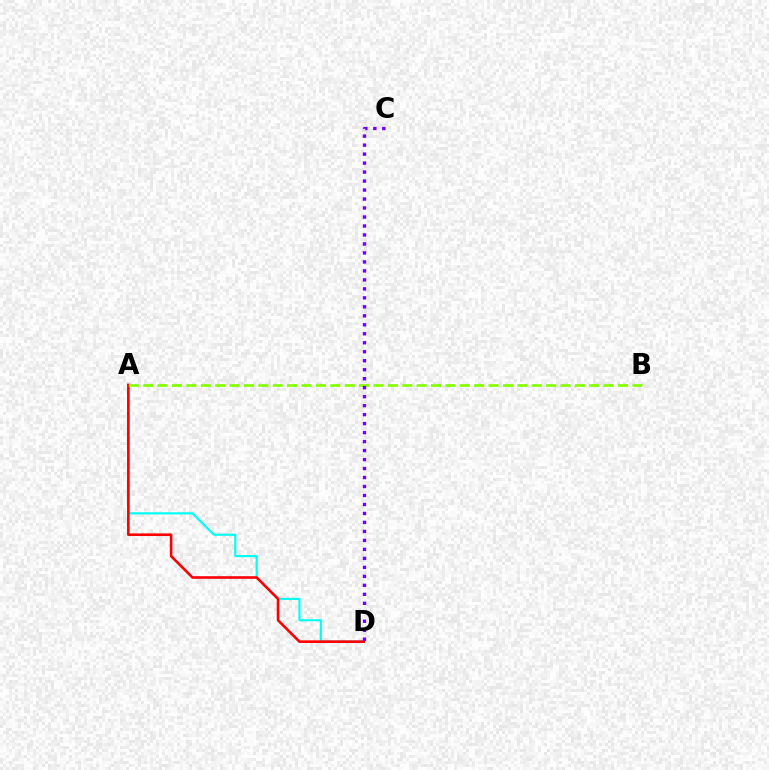{('A', 'D'): [{'color': '#00fff6', 'line_style': 'solid', 'thickness': 1.56}, {'color': '#ff0000', 'line_style': 'solid', 'thickness': 1.89}], ('A', 'B'): [{'color': '#84ff00', 'line_style': 'dashed', 'thickness': 1.95}], ('C', 'D'): [{'color': '#7200ff', 'line_style': 'dotted', 'thickness': 2.44}]}